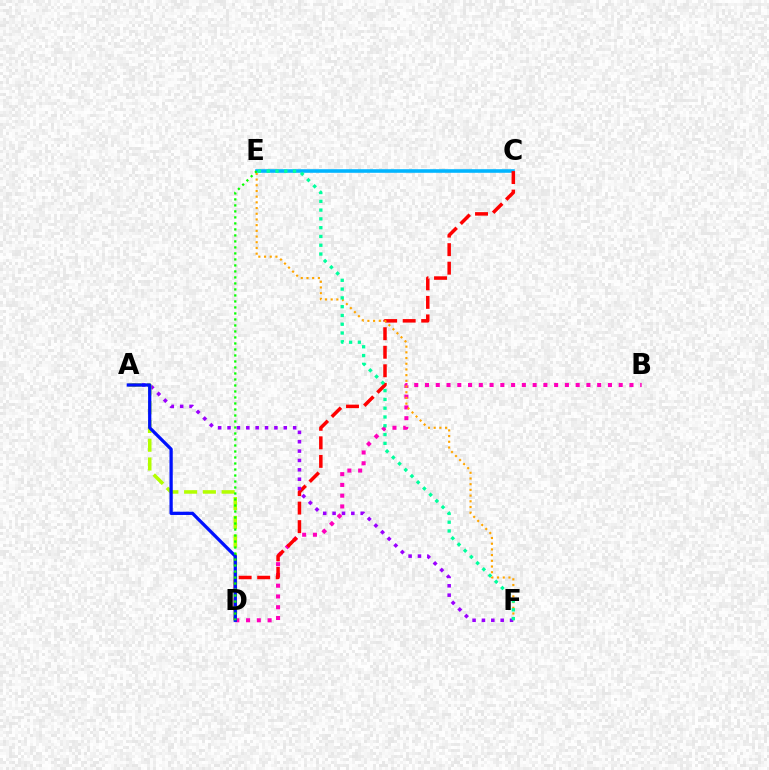{('C', 'E'): [{'color': '#00b5ff', 'line_style': 'solid', 'thickness': 2.57}], ('B', 'D'): [{'color': '#ff00bd', 'line_style': 'dotted', 'thickness': 2.92}], ('C', 'D'): [{'color': '#ff0000', 'line_style': 'dashed', 'thickness': 2.52}], ('E', 'F'): [{'color': '#ffa500', 'line_style': 'dotted', 'thickness': 1.55}, {'color': '#00ff9d', 'line_style': 'dotted', 'thickness': 2.39}], ('A', 'F'): [{'color': '#9b00ff', 'line_style': 'dotted', 'thickness': 2.55}], ('A', 'D'): [{'color': '#b3ff00', 'line_style': 'dashed', 'thickness': 2.55}, {'color': '#0010ff', 'line_style': 'solid', 'thickness': 2.35}], ('D', 'E'): [{'color': '#08ff00', 'line_style': 'dotted', 'thickness': 1.63}]}